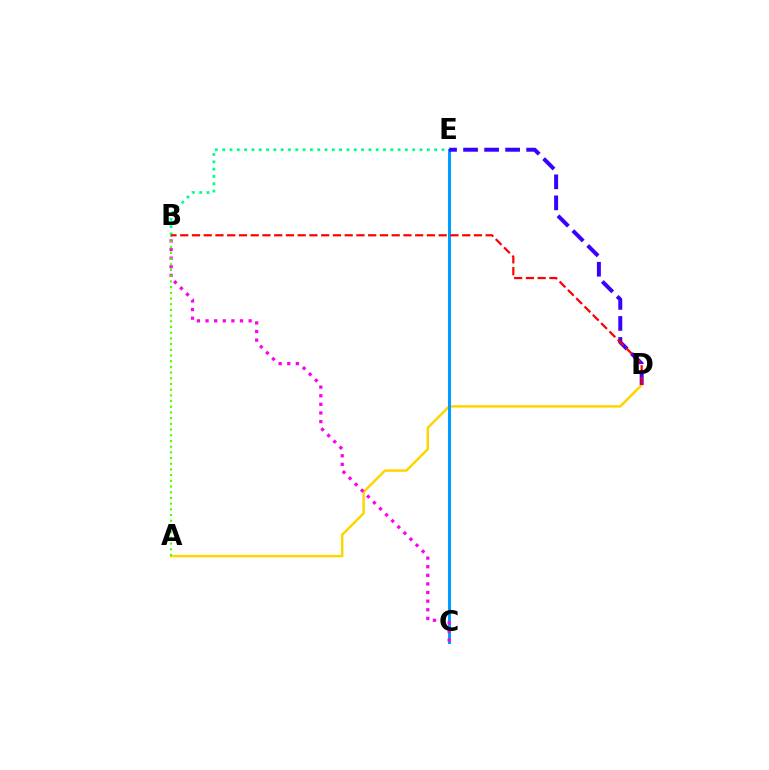{('B', 'E'): [{'color': '#00ff86', 'line_style': 'dotted', 'thickness': 1.99}], ('A', 'D'): [{'color': '#ffd500', 'line_style': 'solid', 'thickness': 1.79}], ('C', 'E'): [{'color': '#009eff', 'line_style': 'solid', 'thickness': 2.19}], ('D', 'E'): [{'color': '#3700ff', 'line_style': 'dashed', 'thickness': 2.86}], ('B', 'C'): [{'color': '#ff00ed', 'line_style': 'dotted', 'thickness': 2.34}], ('A', 'B'): [{'color': '#4fff00', 'line_style': 'dotted', 'thickness': 1.55}], ('B', 'D'): [{'color': '#ff0000', 'line_style': 'dashed', 'thickness': 1.6}]}